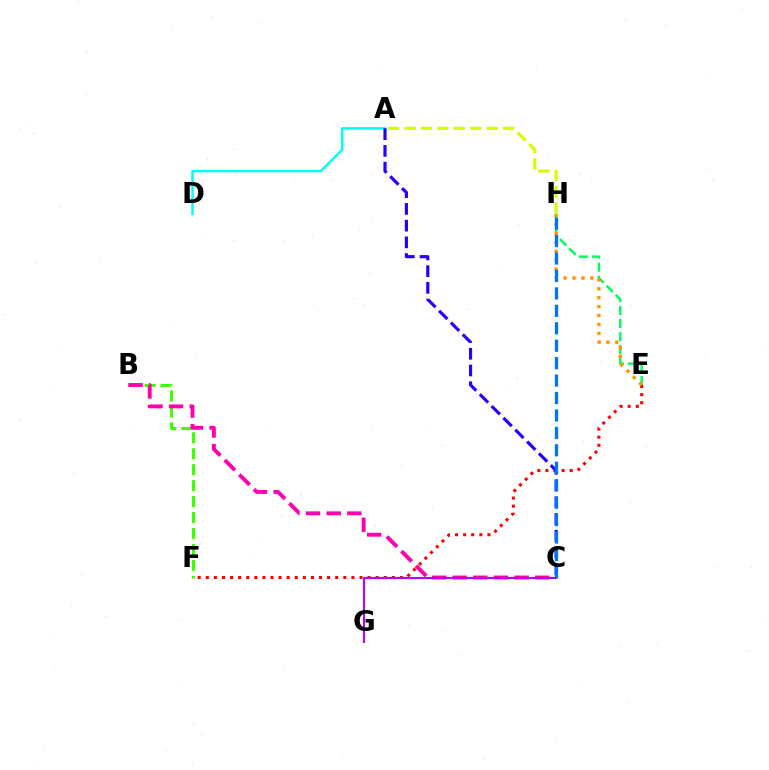{('A', 'D'): [{'color': '#00fff6', 'line_style': 'solid', 'thickness': 1.79}], ('B', 'F'): [{'color': '#3dff00', 'line_style': 'dashed', 'thickness': 2.17}], ('B', 'C'): [{'color': '#ff00ac', 'line_style': 'dashed', 'thickness': 2.8}], ('E', 'F'): [{'color': '#ff0000', 'line_style': 'dotted', 'thickness': 2.2}], ('A', 'H'): [{'color': '#d1ff00', 'line_style': 'dashed', 'thickness': 2.23}], ('C', 'G'): [{'color': '#b900ff', 'line_style': 'solid', 'thickness': 1.51}], ('A', 'C'): [{'color': '#2500ff', 'line_style': 'dashed', 'thickness': 2.27}], ('E', 'H'): [{'color': '#00ff5c', 'line_style': 'dashed', 'thickness': 1.77}, {'color': '#ff9400', 'line_style': 'dotted', 'thickness': 2.42}], ('C', 'H'): [{'color': '#0074ff', 'line_style': 'dashed', 'thickness': 2.37}]}